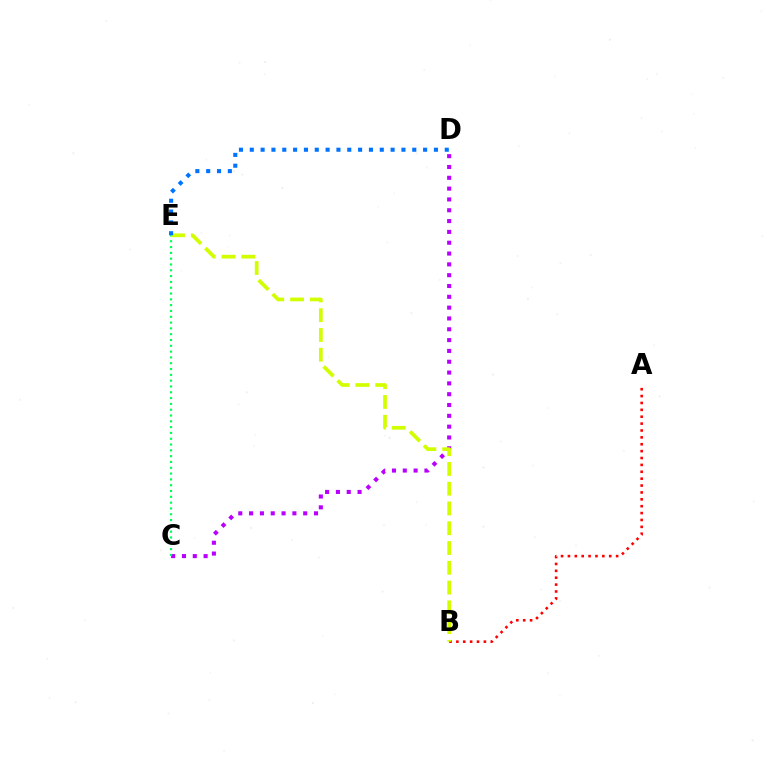{('A', 'B'): [{'color': '#ff0000', 'line_style': 'dotted', 'thickness': 1.87}], ('C', 'D'): [{'color': '#b900ff', 'line_style': 'dotted', 'thickness': 2.94}], ('C', 'E'): [{'color': '#00ff5c', 'line_style': 'dotted', 'thickness': 1.58}], ('B', 'E'): [{'color': '#d1ff00', 'line_style': 'dashed', 'thickness': 2.69}], ('D', 'E'): [{'color': '#0074ff', 'line_style': 'dotted', 'thickness': 2.94}]}